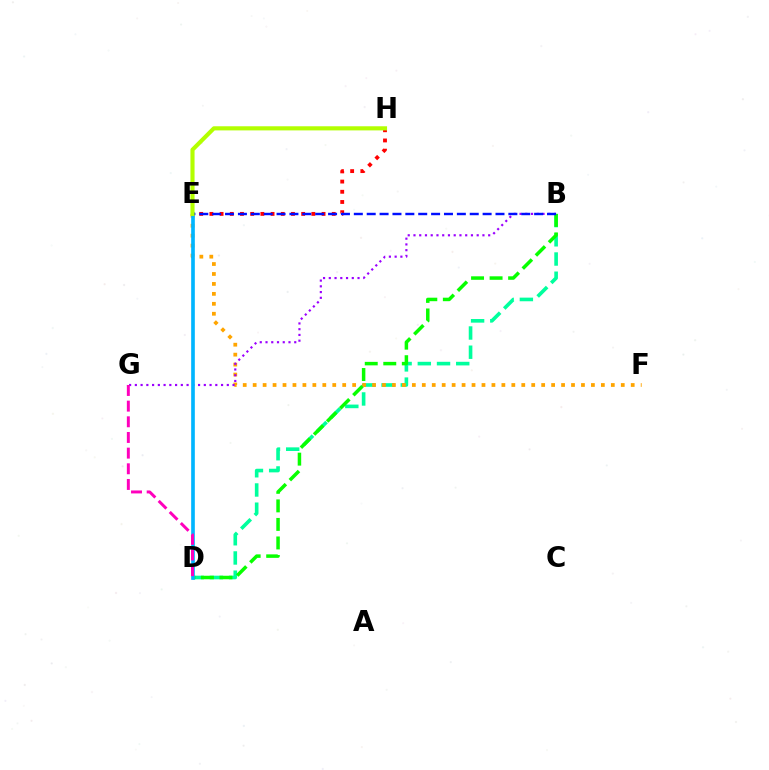{('B', 'D'): [{'color': '#00ff9d', 'line_style': 'dashed', 'thickness': 2.61}, {'color': '#08ff00', 'line_style': 'dashed', 'thickness': 2.52}], ('E', 'H'): [{'color': '#ff0000', 'line_style': 'dotted', 'thickness': 2.77}, {'color': '#b3ff00', 'line_style': 'solid', 'thickness': 2.97}], ('E', 'F'): [{'color': '#ffa500', 'line_style': 'dotted', 'thickness': 2.7}], ('B', 'G'): [{'color': '#9b00ff', 'line_style': 'dotted', 'thickness': 1.56}], ('D', 'E'): [{'color': '#00b5ff', 'line_style': 'solid', 'thickness': 2.63}], ('B', 'E'): [{'color': '#0010ff', 'line_style': 'dashed', 'thickness': 1.75}], ('D', 'G'): [{'color': '#ff00bd', 'line_style': 'dashed', 'thickness': 2.13}]}